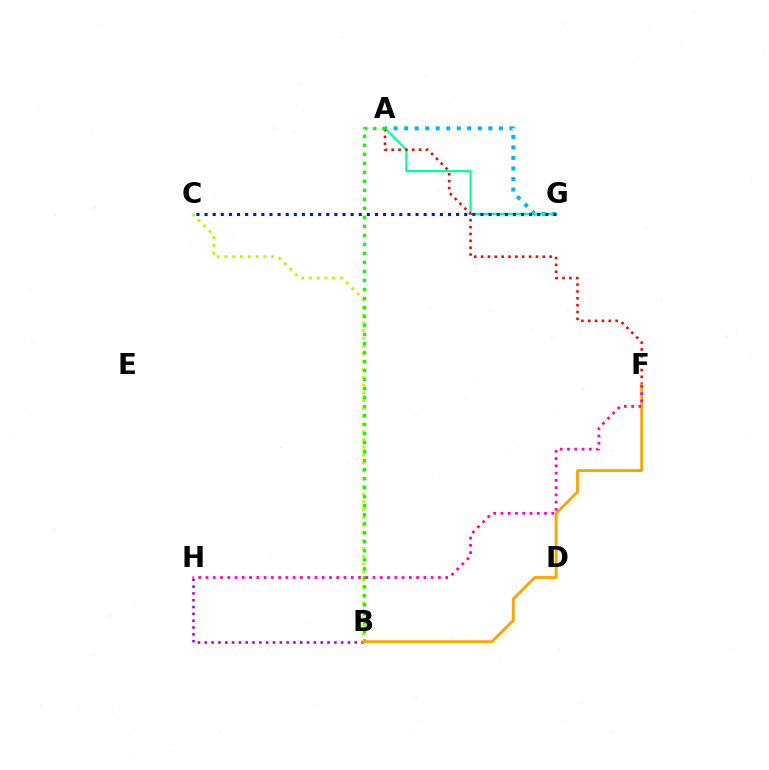{('A', 'G'): [{'color': '#00b5ff', 'line_style': 'dotted', 'thickness': 2.86}, {'color': '#00ff9d', 'line_style': 'solid', 'thickness': 1.58}], ('B', 'C'): [{'color': '#b3ff00', 'line_style': 'dotted', 'thickness': 2.11}], ('B', 'H'): [{'color': '#9b00ff', 'line_style': 'dotted', 'thickness': 1.85}], ('A', 'F'): [{'color': '#ff0000', 'line_style': 'dotted', 'thickness': 1.86}], ('A', 'B'): [{'color': '#08ff00', 'line_style': 'dotted', 'thickness': 2.45}], ('B', 'F'): [{'color': '#ffa500', 'line_style': 'solid', 'thickness': 2.07}], ('F', 'H'): [{'color': '#ff00bd', 'line_style': 'dotted', 'thickness': 1.97}], ('C', 'G'): [{'color': '#0010ff', 'line_style': 'dotted', 'thickness': 2.2}]}